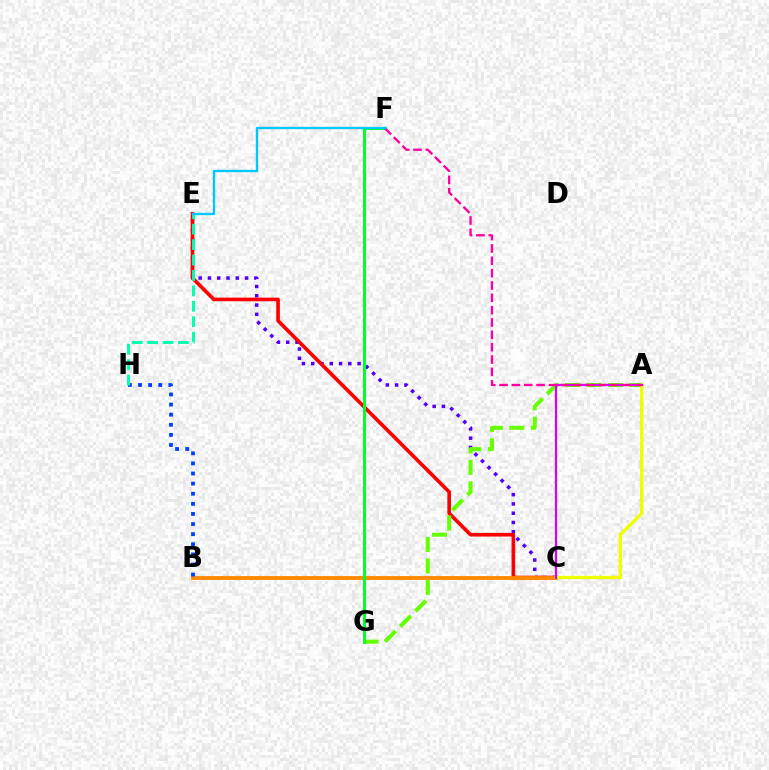{('C', 'E'): [{'color': '#4f00ff', 'line_style': 'dotted', 'thickness': 2.52}, {'color': '#ff0000', 'line_style': 'solid', 'thickness': 2.62}], ('A', 'G'): [{'color': '#66ff00', 'line_style': 'dashed', 'thickness': 2.92}], ('B', 'C'): [{'color': '#ff8800', 'line_style': 'solid', 'thickness': 2.77}], ('A', 'C'): [{'color': '#eeff00', 'line_style': 'solid', 'thickness': 2.38}, {'color': '#d600ff', 'line_style': 'solid', 'thickness': 1.6}], ('F', 'G'): [{'color': '#00ff27', 'line_style': 'solid', 'thickness': 2.13}], ('B', 'H'): [{'color': '#003fff', 'line_style': 'dotted', 'thickness': 2.75}], ('E', 'H'): [{'color': '#00ffaf', 'line_style': 'dashed', 'thickness': 2.1}], ('A', 'F'): [{'color': '#ff00a0', 'line_style': 'dashed', 'thickness': 1.68}], ('E', 'F'): [{'color': '#00c7ff', 'line_style': 'solid', 'thickness': 1.69}]}